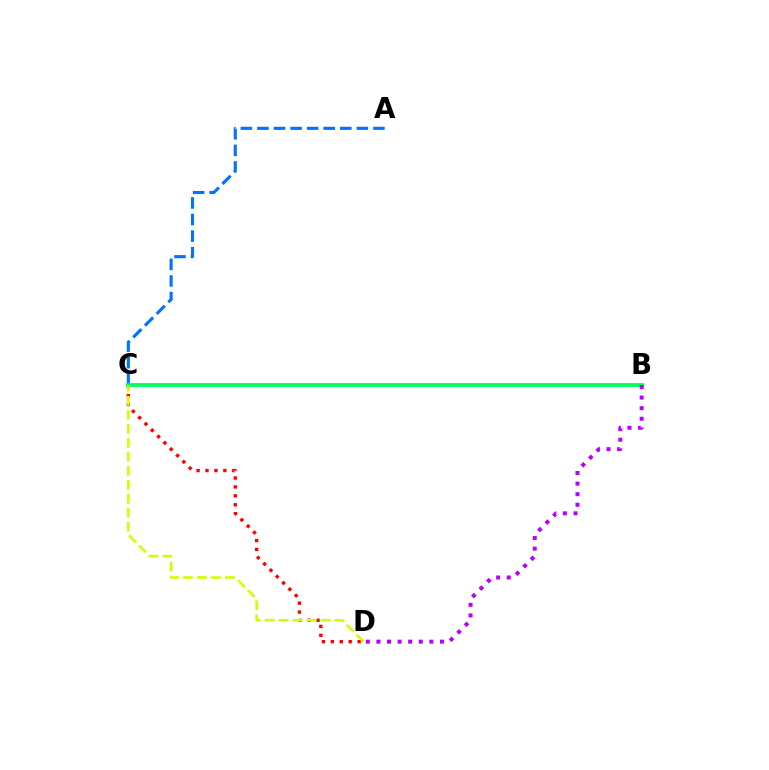{('C', 'D'): [{'color': '#ff0000', 'line_style': 'dotted', 'thickness': 2.43}, {'color': '#d1ff00', 'line_style': 'dashed', 'thickness': 1.9}], ('A', 'C'): [{'color': '#0074ff', 'line_style': 'dashed', 'thickness': 2.25}], ('B', 'C'): [{'color': '#00ff5c', 'line_style': 'solid', 'thickness': 2.76}], ('B', 'D'): [{'color': '#b900ff', 'line_style': 'dotted', 'thickness': 2.88}]}